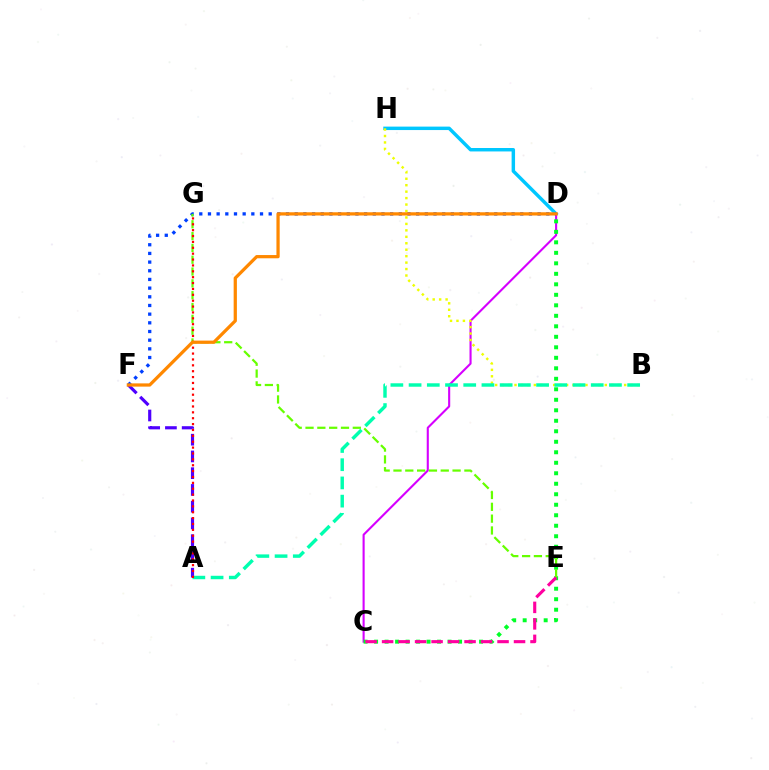{('D', 'H'): [{'color': '#00c7ff', 'line_style': 'solid', 'thickness': 2.48}], ('C', 'D'): [{'color': '#d600ff', 'line_style': 'solid', 'thickness': 1.51}, {'color': '#00ff27', 'line_style': 'dotted', 'thickness': 2.85}], ('B', 'H'): [{'color': '#eeff00', 'line_style': 'dotted', 'thickness': 1.75}], ('D', 'F'): [{'color': '#003fff', 'line_style': 'dotted', 'thickness': 2.36}, {'color': '#ff8800', 'line_style': 'solid', 'thickness': 2.34}], ('E', 'G'): [{'color': '#66ff00', 'line_style': 'dashed', 'thickness': 1.61}], ('A', 'F'): [{'color': '#4f00ff', 'line_style': 'dashed', 'thickness': 2.28}], ('A', 'B'): [{'color': '#00ffaf', 'line_style': 'dashed', 'thickness': 2.47}], ('A', 'G'): [{'color': '#ff0000', 'line_style': 'dotted', 'thickness': 1.6}], ('C', 'E'): [{'color': '#ff00a0', 'line_style': 'dashed', 'thickness': 2.24}]}